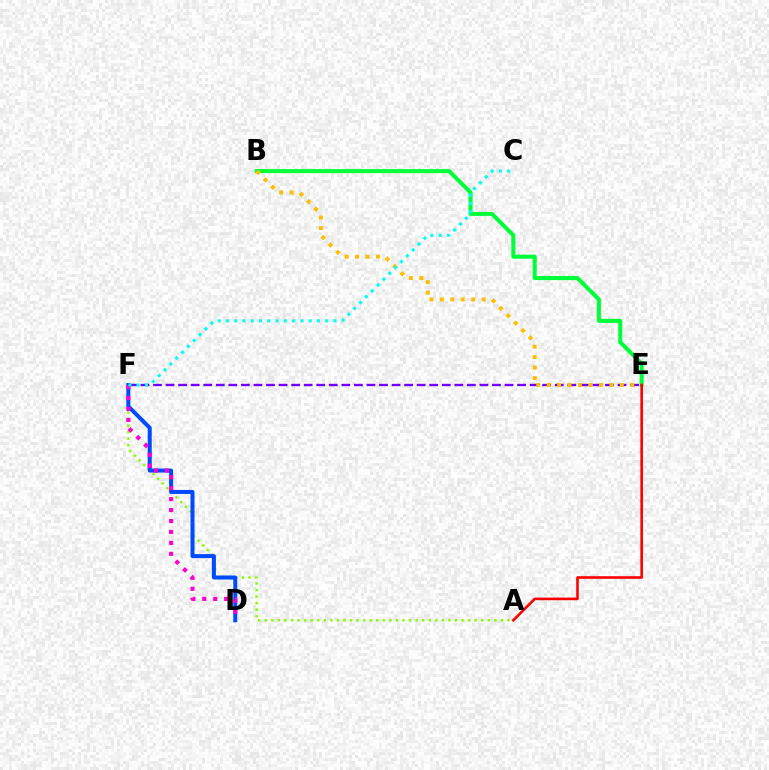{('A', 'F'): [{'color': '#84ff00', 'line_style': 'dotted', 'thickness': 1.78}], ('D', 'F'): [{'color': '#004bff', 'line_style': 'solid', 'thickness': 2.89}, {'color': '#ff00cf', 'line_style': 'dotted', 'thickness': 2.97}], ('B', 'E'): [{'color': '#00ff39', 'line_style': 'solid', 'thickness': 2.92}, {'color': '#ffbd00', 'line_style': 'dotted', 'thickness': 2.84}], ('E', 'F'): [{'color': '#7200ff', 'line_style': 'dashed', 'thickness': 1.71}], ('C', 'F'): [{'color': '#00fff6', 'line_style': 'dotted', 'thickness': 2.25}], ('A', 'E'): [{'color': '#ff0000', 'line_style': 'solid', 'thickness': 1.88}]}